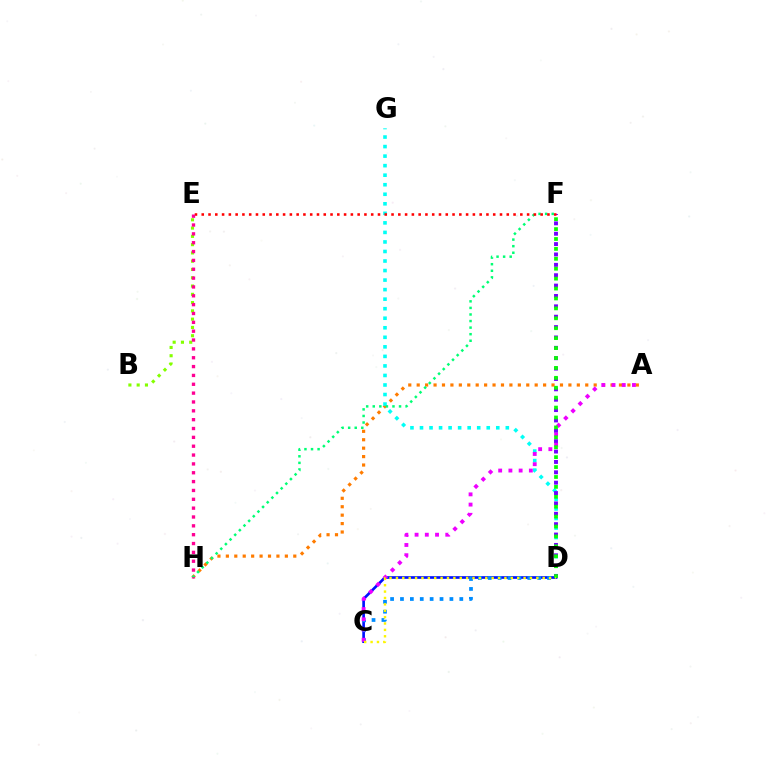{('A', 'H'): [{'color': '#ff7c00', 'line_style': 'dotted', 'thickness': 2.29}], ('D', 'G'): [{'color': '#00fff6', 'line_style': 'dotted', 'thickness': 2.59}], ('C', 'D'): [{'color': '#0010ff', 'line_style': 'solid', 'thickness': 1.92}, {'color': '#008cff', 'line_style': 'dotted', 'thickness': 2.69}, {'color': '#fcf500', 'line_style': 'dotted', 'thickness': 1.73}], ('D', 'F'): [{'color': '#7200ff', 'line_style': 'dotted', 'thickness': 2.82}, {'color': '#08ff00', 'line_style': 'dotted', 'thickness': 2.69}], ('F', 'H'): [{'color': '#00ff74', 'line_style': 'dotted', 'thickness': 1.79}], ('E', 'F'): [{'color': '#ff0000', 'line_style': 'dotted', 'thickness': 1.84}], ('A', 'C'): [{'color': '#ee00ff', 'line_style': 'dotted', 'thickness': 2.78}], ('B', 'E'): [{'color': '#84ff00', 'line_style': 'dotted', 'thickness': 2.25}], ('E', 'H'): [{'color': '#ff0094', 'line_style': 'dotted', 'thickness': 2.4}]}